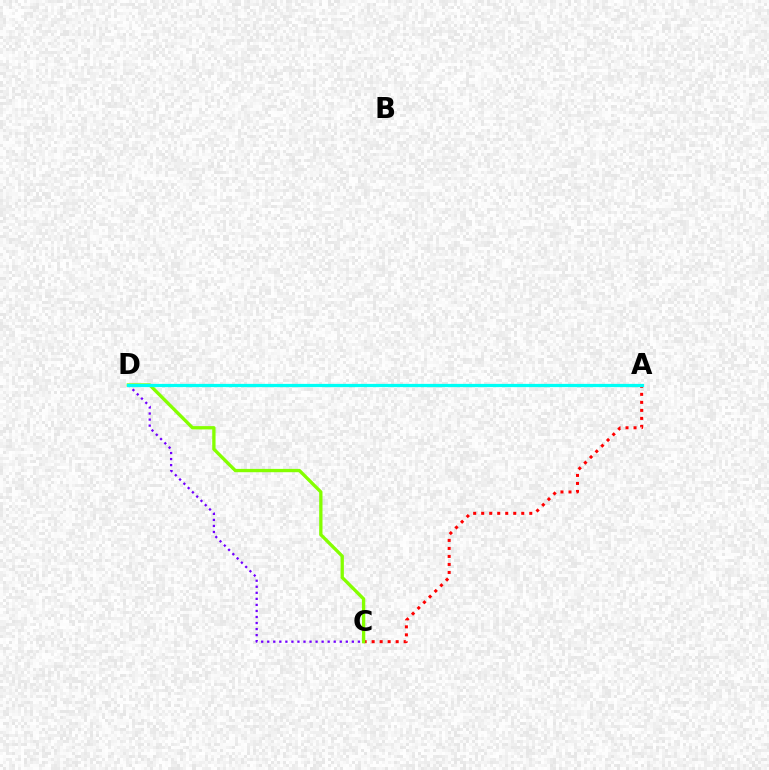{('C', 'D'): [{'color': '#7200ff', 'line_style': 'dotted', 'thickness': 1.64}, {'color': '#84ff00', 'line_style': 'solid', 'thickness': 2.39}], ('A', 'C'): [{'color': '#ff0000', 'line_style': 'dotted', 'thickness': 2.18}], ('A', 'D'): [{'color': '#00fff6', 'line_style': 'solid', 'thickness': 2.34}]}